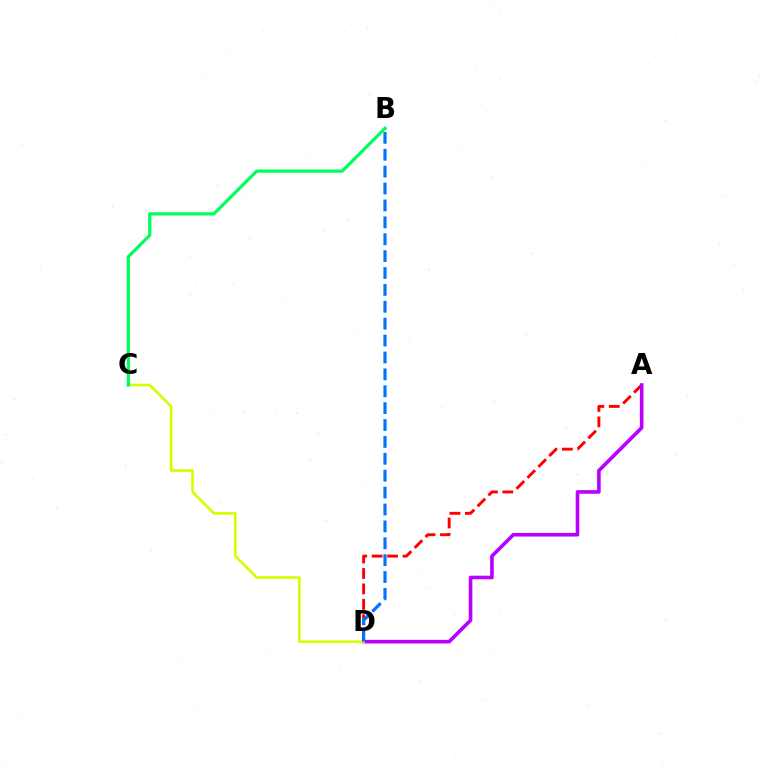{('A', 'D'): [{'color': '#ff0000', 'line_style': 'dashed', 'thickness': 2.1}, {'color': '#b900ff', 'line_style': 'solid', 'thickness': 2.6}], ('C', 'D'): [{'color': '#d1ff00', 'line_style': 'solid', 'thickness': 1.9}], ('B', 'D'): [{'color': '#0074ff', 'line_style': 'dashed', 'thickness': 2.29}], ('B', 'C'): [{'color': '#00ff5c', 'line_style': 'solid', 'thickness': 2.34}]}